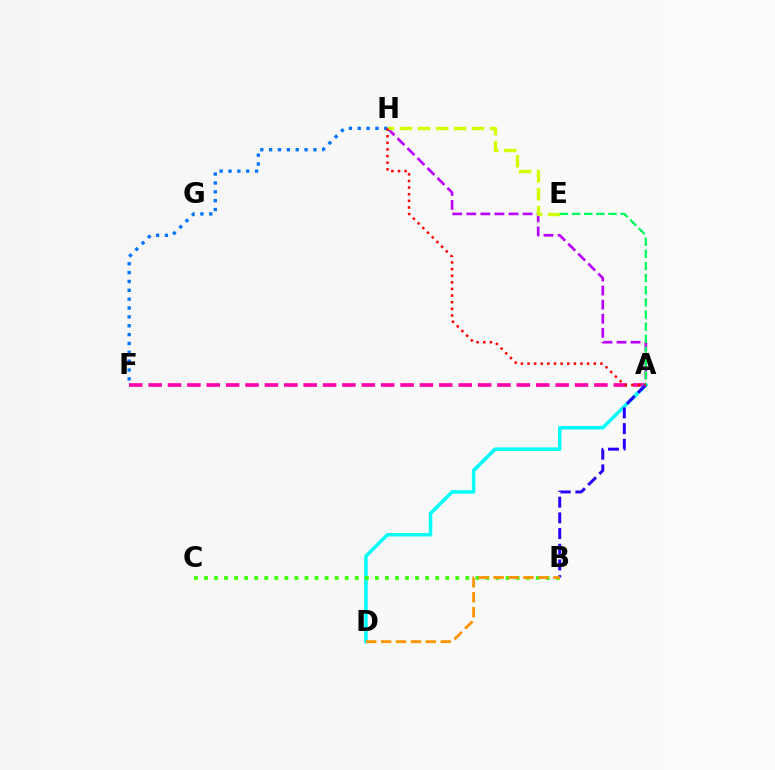{('A', 'F'): [{'color': '#ff00ac', 'line_style': 'dashed', 'thickness': 2.63}], ('A', 'H'): [{'color': '#b900ff', 'line_style': 'dashed', 'thickness': 1.91}, {'color': '#ff0000', 'line_style': 'dotted', 'thickness': 1.8}], ('A', 'D'): [{'color': '#00fff6', 'line_style': 'solid', 'thickness': 2.52}], ('F', 'H'): [{'color': '#0074ff', 'line_style': 'dotted', 'thickness': 2.41}], ('B', 'C'): [{'color': '#3dff00', 'line_style': 'dotted', 'thickness': 2.73}], ('E', 'H'): [{'color': '#d1ff00', 'line_style': 'dashed', 'thickness': 2.45}], ('A', 'B'): [{'color': '#2500ff', 'line_style': 'dashed', 'thickness': 2.13}], ('A', 'E'): [{'color': '#00ff5c', 'line_style': 'dashed', 'thickness': 1.65}], ('B', 'D'): [{'color': '#ff9400', 'line_style': 'dashed', 'thickness': 2.03}]}